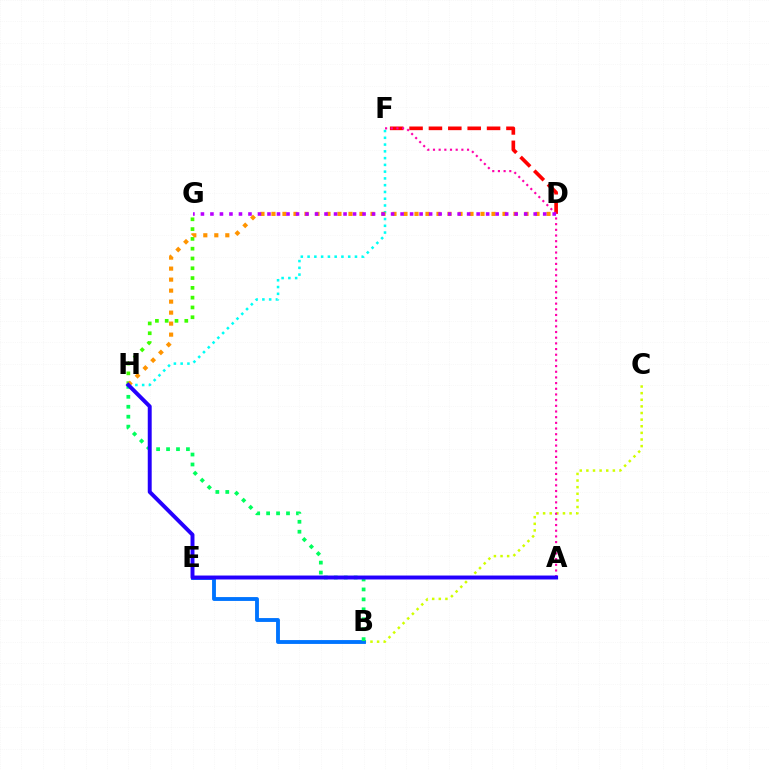{('B', 'C'): [{'color': '#d1ff00', 'line_style': 'dotted', 'thickness': 1.8}], ('F', 'H'): [{'color': '#00fff6', 'line_style': 'dotted', 'thickness': 1.84}], ('D', 'F'): [{'color': '#ff0000', 'line_style': 'dashed', 'thickness': 2.63}], ('B', 'E'): [{'color': '#0074ff', 'line_style': 'solid', 'thickness': 2.78}], ('G', 'H'): [{'color': '#3dff00', 'line_style': 'dotted', 'thickness': 2.66}], ('D', 'H'): [{'color': '#ff9400', 'line_style': 'dotted', 'thickness': 2.99}], ('A', 'F'): [{'color': '#ff00ac', 'line_style': 'dotted', 'thickness': 1.54}], ('B', 'H'): [{'color': '#00ff5c', 'line_style': 'dotted', 'thickness': 2.7}], ('D', 'G'): [{'color': '#b900ff', 'line_style': 'dotted', 'thickness': 2.58}], ('A', 'H'): [{'color': '#2500ff', 'line_style': 'solid', 'thickness': 2.83}]}